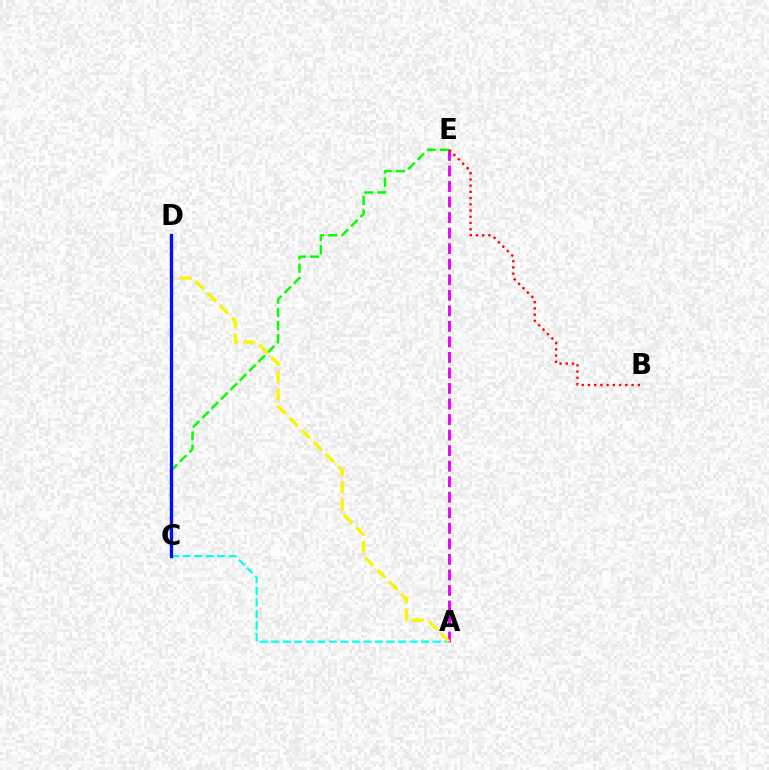{('C', 'E'): [{'color': '#08ff00', 'line_style': 'dashed', 'thickness': 1.8}], ('A', 'C'): [{'color': '#00fff6', 'line_style': 'dashed', 'thickness': 1.57}], ('A', 'E'): [{'color': '#ee00ff', 'line_style': 'dashed', 'thickness': 2.11}], ('A', 'D'): [{'color': '#fcf500', 'line_style': 'dashed', 'thickness': 2.32}], ('B', 'E'): [{'color': '#ff0000', 'line_style': 'dotted', 'thickness': 1.69}], ('C', 'D'): [{'color': '#0010ff', 'line_style': 'solid', 'thickness': 2.4}]}